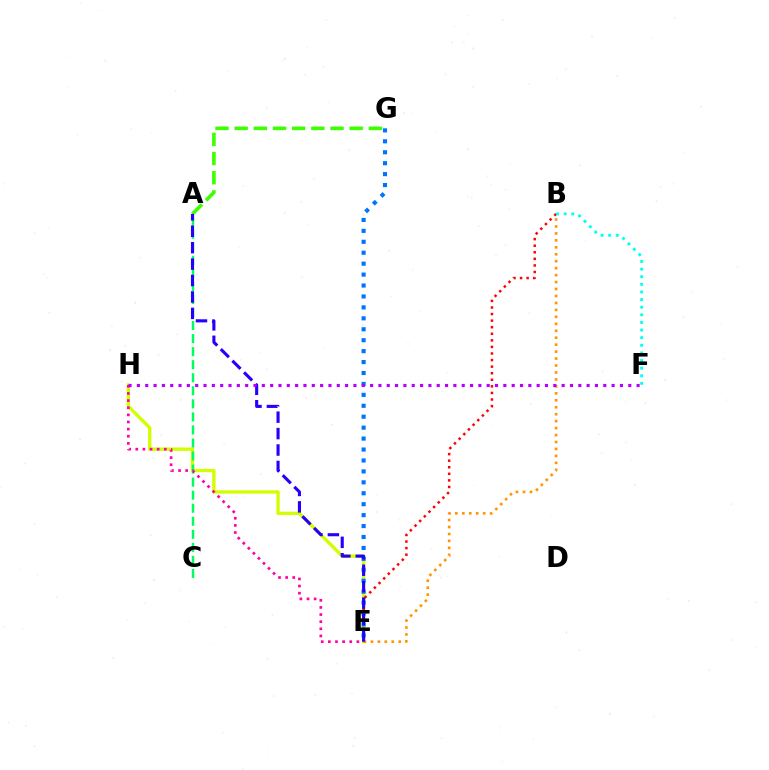{('A', 'G'): [{'color': '#3dff00', 'line_style': 'dashed', 'thickness': 2.6}], ('E', 'H'): [{'color': '#d1ff00', 'line_style': 'solid', 'thickness': 2.39}, {'color': '#ff00ac', 'line_style': 'dotted', 'thickness': 1.94}], ('B', 'E'): [{'color': '#ff0000', 'line_style': 'dotted', 'thickness': 1.79}, {'color': '#ff9400', 'line_style': 'dotted', 'thickness': 1.89}], ('E', 'G'): [{'color': '#0074ff', 'line_style': 'dotted', 'thickness': 2.97}], ('B', 'F'): [{'color': '#00fff6', 'line_style': 'dotted', 'thickness': 2.07}], ('A', 'C'): [{'color': '#00ff5c', 'line_style': 'dashed', 'thickness': 1.77}], ('A', 'E'): [{'color': '#2500ff', 'line_style': 'dashed', 'thickness': 2.23}], ('F', 'H'): [{'color': '#b900ff', 'line_style': 'dotted', 'thickness': 2.26}]}